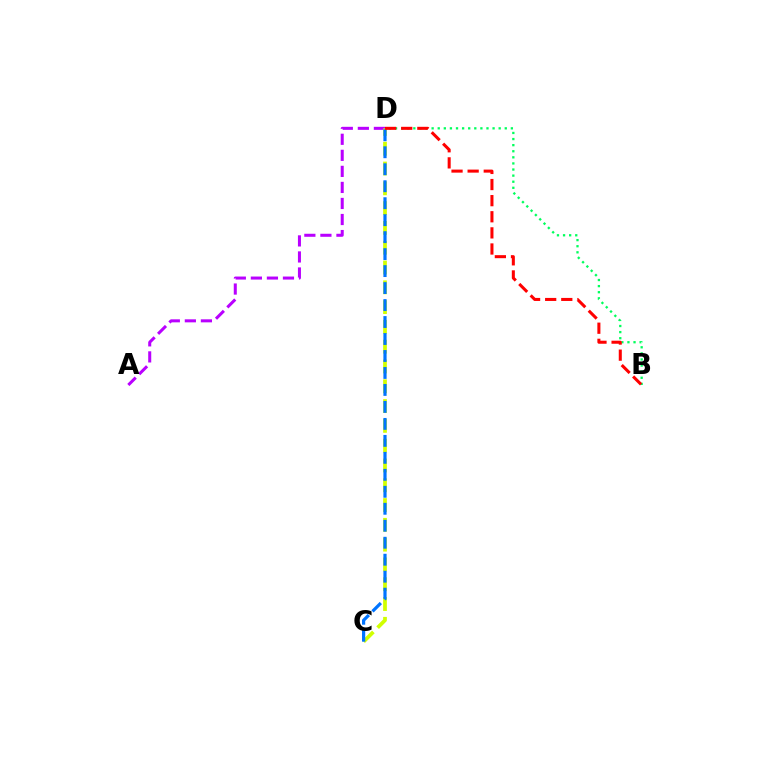{('A', 'D'): [{'color': '#b900ff', 'line_style': 'dashed', 'thickness': 2.18}], ('B', 'D'): [{'color': '#00ff5c', 'line_style': 'dotted', 'thickness': 1.66}, {'color': '#ff0000', 'line_style': 'dashed', 'thickness': 2.19}], ('C', 'D'): [{'color': '#d1ff00', 'line_style': 'dashed', 'thickness': 2.69}, {'color': '#0074ff', 'line_style': 'dashed', 'thickness': 2.31}]}